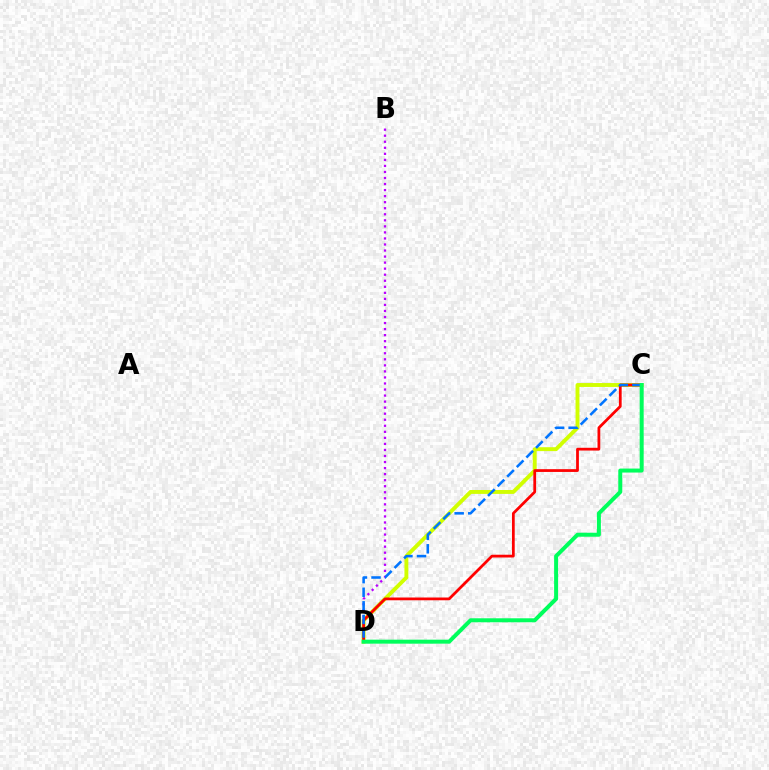{('B', 'D'): [{'color': '#b900ff', 'line_style': 'dotted', 'thickness': 1.64}], ('C', 'D'): [{'color': '#d1ff00', 'line_style': 'solid', 'thickness': 2.81}, {'color': '#ff0000', 'line_style': 'solid', 'thickness': 1.99}, {'color': '#0074ff', 'line_style': 'dashed', 'thickness': 1.85}, {'color': '#00ff5c', 'line_style': 'solid', 'thickness': 2.87}]}